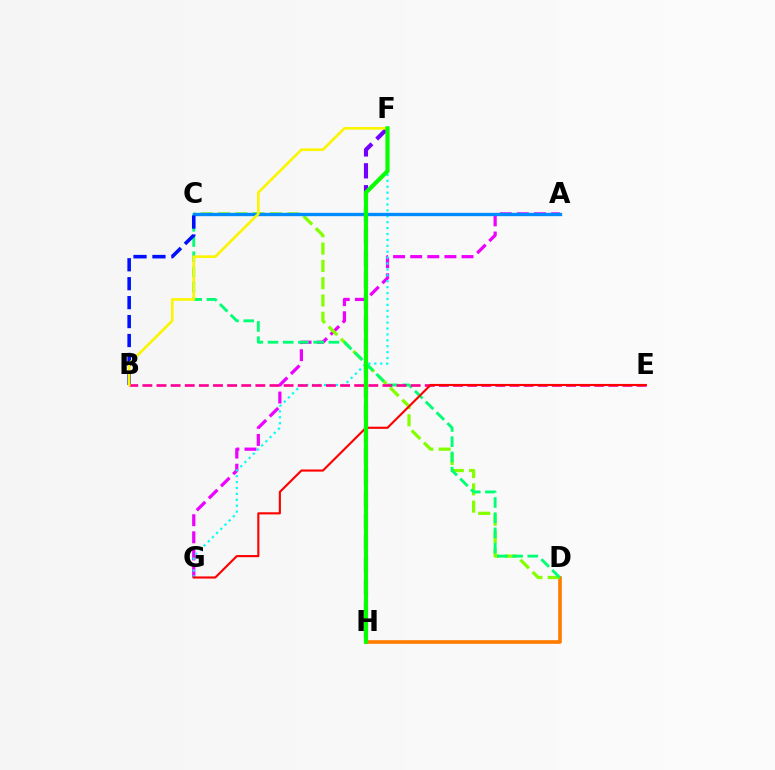{('D', 'H'): [{'color': '#ff7c00', 'line_style': 'solid', 'thickness': 2.63}], ('F', 'H'): [{'color': '#7200ff', 'line_style': 'dashed', 'thickness': 2.98}, {'color': '#08ff00', 'line_style': 'solid', 'thickness': 3.0}], ('A', 'G'): [{'color': '#ee00ff', 'line_style': 'dashed', 'thickness': 2.32}], ('C', 'D'): [{'color': '#84ff00', 'line_style': 'dashed', 'thickness': 2.35}, {'color': '#00ff74', 'line_style': 'dashed', 'thickness': 2.07}], ('F', 'G'): [{'color': '#00fff6', 'line_style': 'dotted', 'thickness': 1.6}], ('A', 'C'): [{'color': '#008cff', 'line_style': 'solid', 'thickness': 2.4}], ('B', 'C'): [{'color': '#0010ff', 'line_style': 'dashed', 'thickness': 2.57}], ('B', 'E'): [{'color': '#ff0094', 'line_style': 'dashed', 'thickness': 1.92}], ('B', 'F'): [{'color': '#fcf500', 'line_style': 'solid', 'thickness': 1.9}], ('E', 'G'): [{'color': '#ff0000', 'line_style': 'solid', 'thickness': 1.53}]}